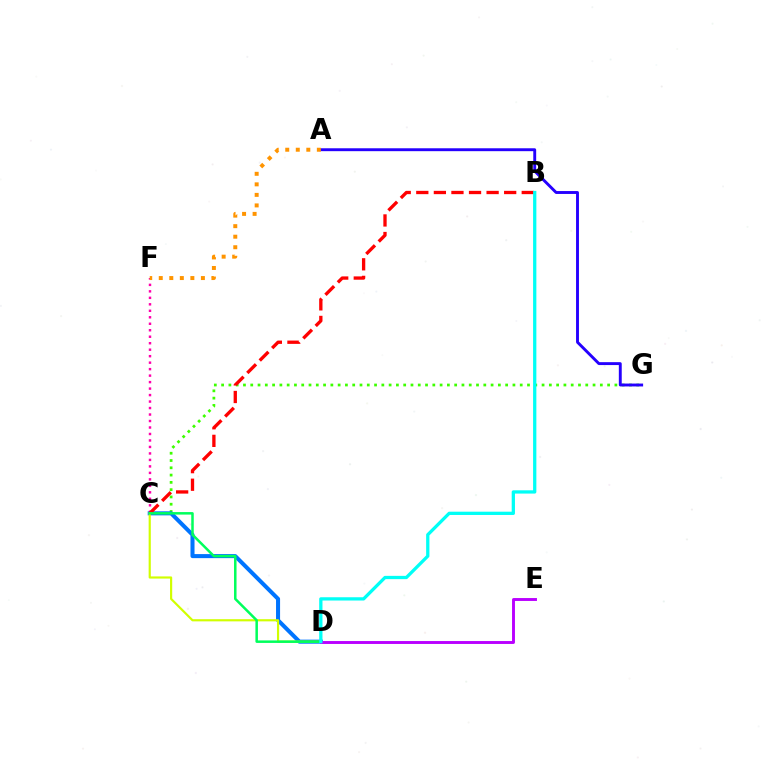{('C', 'G'): [{'color': '#3dff00', 'line_style': 'dotted', 'thickness': 1.98}], ('C', 'F'): [{'color': '#ff00ac', 'line_style': 'dotted', 'thickness': 1.76}], ('A', 'G'): [{'color': '#2500ff', 'line_style': 'solid', 'thickness': 2.09}], ('C', 'D'): [{'color': '#0074ff', 'line_style': 'solid', 'thickness': 2.91}, {'color': '#d1ff00', 'line_style': 'solid', 'thickness': 1.56}, {'color': '#00ff5c', 'line_style': 'solid', 'thickness': 1.81}], ('B', 'C'): [{'color': '#ff0000', 'line_style': 'dashed', 'thickness': 2.39}], ('D', 'E'): [{'color': '#b900ff', 'line_style': 'solid', 'thickness': 2.09}], ('A', 'F'): [{'color': '#ff9400', 'line_style': 'dotted', 'thickness': 2.86}], ('B', 'D'): [{'color': '#00fff6', 'line_style': 'solid', 'thickness': 2.36}]}